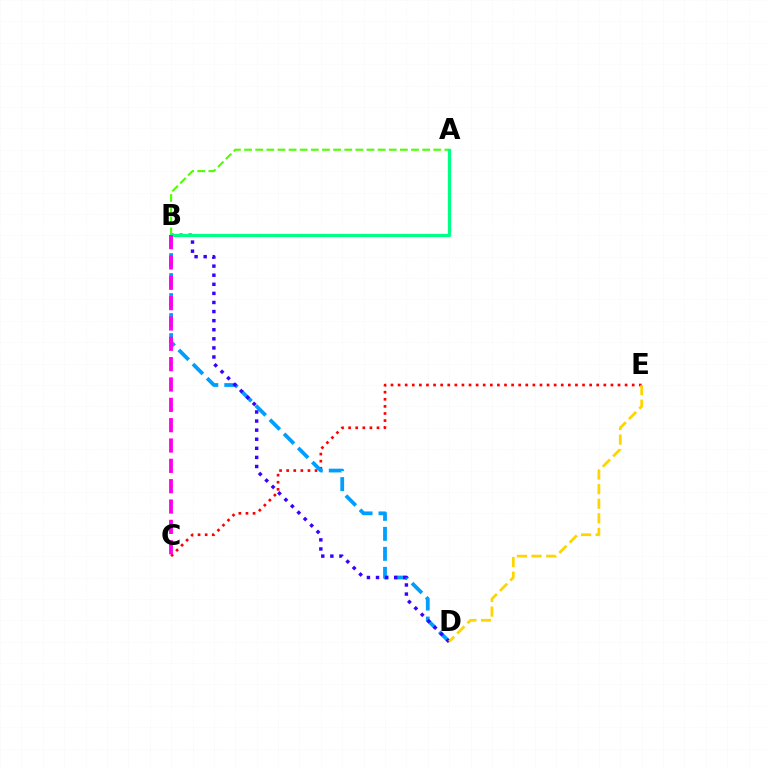{('C', 'E'): [{'color': '#ff0000', 'line_style': 'dotted', 'thickness': 1.93}], ('B', 'D'): [{'color': '#009eff', 'line_style': 'dashed', 'thickness': 2.72}, {'color': '#3700ff', 'line_style': 'dotted', 'thickness': 2.47}], ('D', 'E'): [{'color': '#ffd500', 'line_style': 'dashed', 'thickness': 1.98}], ('A', 'B'): [{'color': '#4fff00', 'line_style': 'dashed', 'thickness': 1.51}, {'color': '#00ff86', 'line_style': 'solid', 'thickness': 2.34}], ('B', 'C'): [{'color': '#ff00ed', 'line_style': 'dashed', 'thickness': 2.76}]}